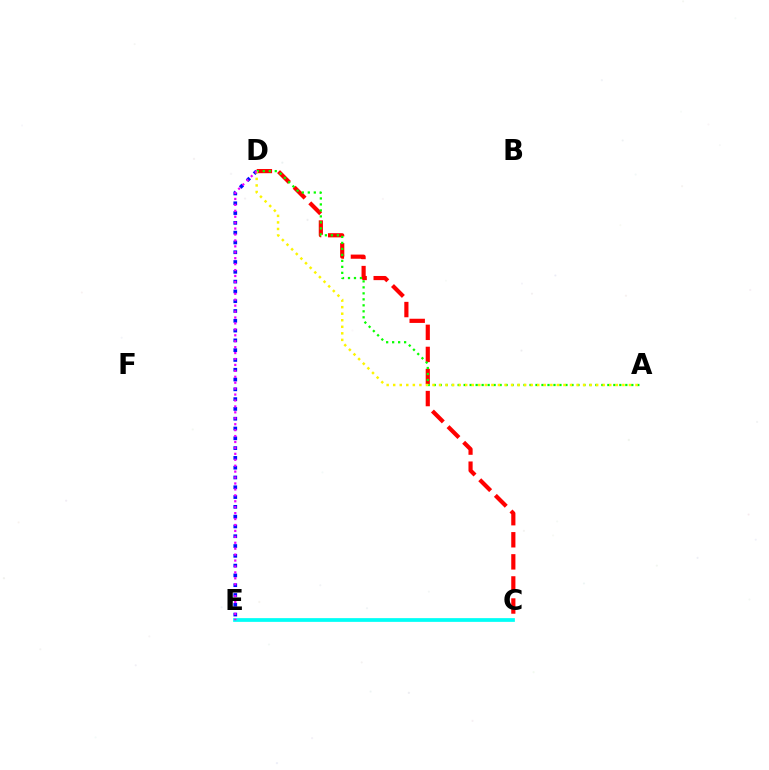{('C', 'E'): [{'color': '#00fff6', 'line_style': 'solid', 'thickness': 2.69}], ('D', 'E'): [{'color': '#0010ff', 'line_style': 'dotted', 'thickness': 2.66}, {'color': '#ee00ff', 'line_style': 'dotted', 'thickness': 1.61}], ('C', 'D'): [{'color': '#ff0000', 'line_style': 'dashed', 'thickness': 3.0}], ('A', 'D'): [{'color': '#08ff00', 'line_style': 'dotted', 'thickness': 1.63}, {'color': '#fcf500', 'line_style': 'dotted', 'thickness': 1.78}]}